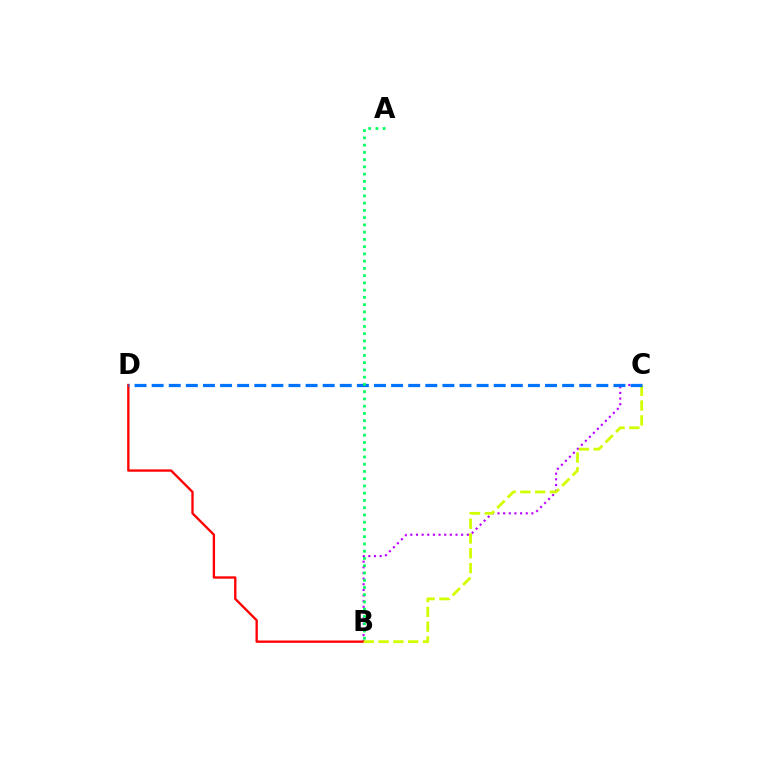{('B', 'C'): [{'color': '#b900ff', 'line_style': 'dotted', 'thickness': 1.53}, {'color': '#d1ff00', 'line_style': 'dashed', 'thickness': 2.01}], ('B', 'D'): [{'color': '#ff0000', 'line_style': 'solid', 'thickness': 1.68}], ('C', 'D'): [{'color': '#0074ff', 'line_style': 'dashed', 'thickness': 2.32}], ('A', 'B'): [{'color': '#00ff5c', 'line_style': 'dotted', 'thickness': 1.97}]}